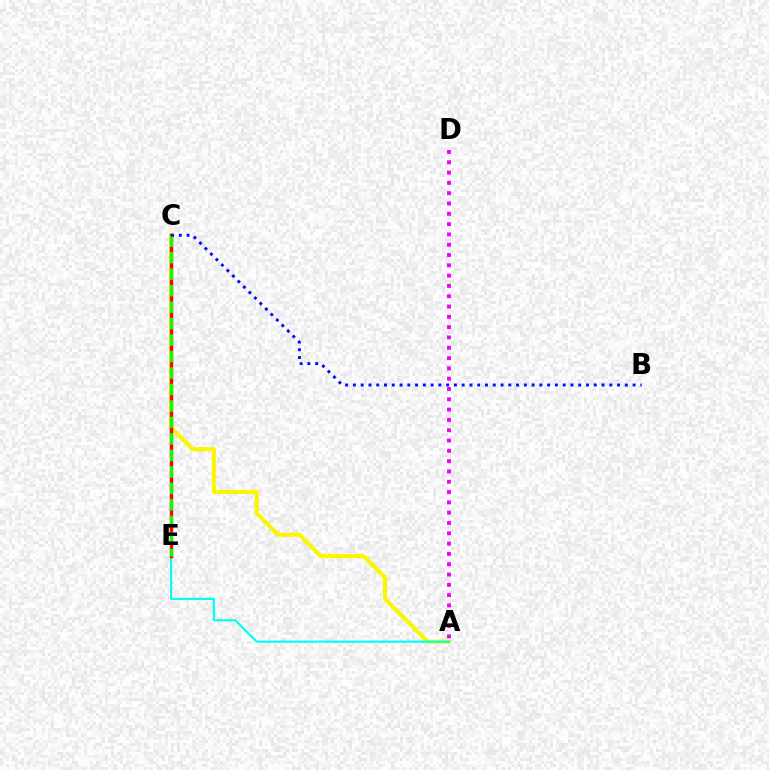{('A', 'C'): [{'color': '#fcf500', 'line_style': 'solid', 'thickness': 2.95}], ('A', 'D'): [{'color': '#ee00ff', 'line_style': 'dotted', 'thickness': 2.8}], ('A', 'E'): [{'color': '#00fff6', 'line_style': 'solid', 'thickness': 1.56}], ('C', 'E'): [{'color': '#ff0000', 'line_style': 'solid', 'thickness': 2.43}, {'color': '#08ff00', 'line_style': 'dashed', 'thickness': 2.24}], ('B', 'C'): [{'color': '#0010ff', 'line_style': 'dotted', 'thickness': 2.11}]}